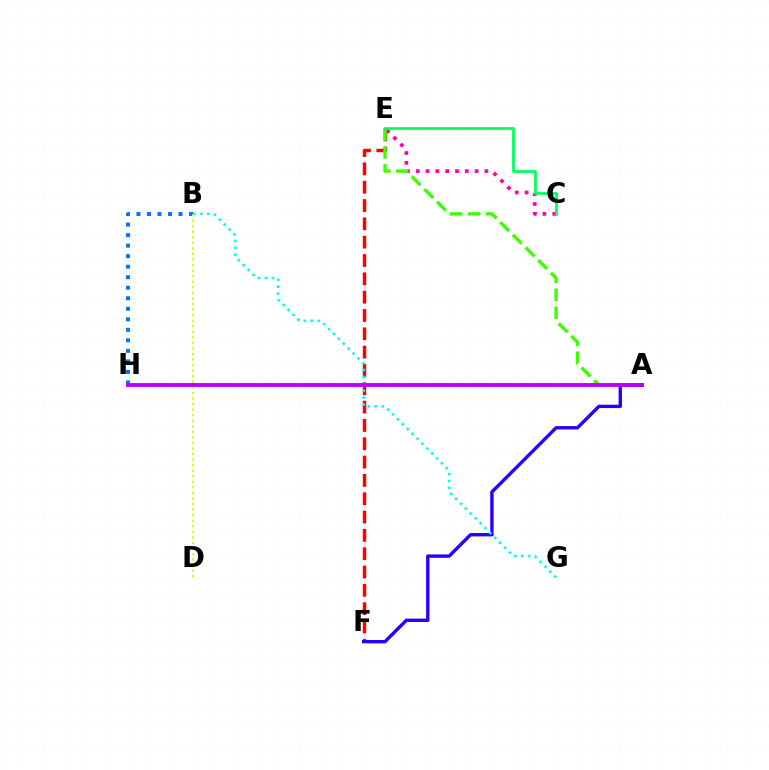{('B', 'H'): [{'color': '#0074ff', 'line_style': 'dotted', 'thickness': 2.86}], ('E', 'F'): [{'color': '#ff0000', 'line_style': 'dashed', 'thickness': 2.49}], ('B', 'D'): [{'color': '#d1ff00', 'line_style': 'dotted', 'thickness': 1.51}], ('C', 'E'): [{'color': '#ff00ac', 'line_style': 'dotted', 'thickness': 2.67}, {'color': '#00ff5c', 'line_style': 'solid', 'thickness': 1.96}], ('A', 'H'): [{'color': '#ff9400', 'line_style': 'dotted', 'thickness': 1.87}, {'color': '#b900ff', 'line_style': 'solid', 'thickness': 2.79}], ('A', 'E'): [{'color': '#3dff00', 'line_style': 'dashed', 'thickness': 2.43}], ('A', 'F'): [{'color': '#2500ff', 'line_style': 'solid', 'thickness': 2.43}], ('B', 'G'): [{'color': '#00fff6', 'line_style': 'dotted', 'thickness': 1.88}]}